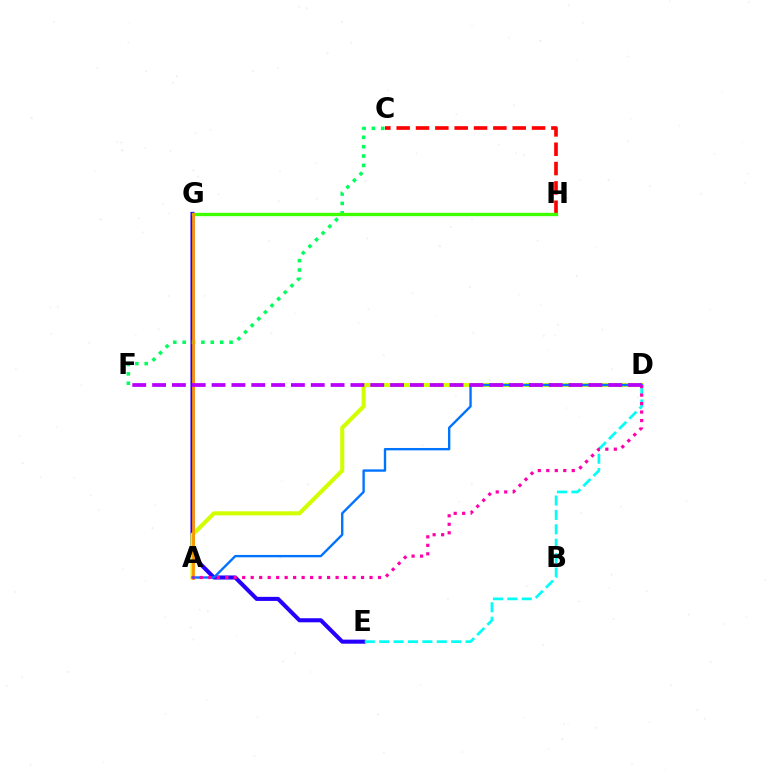{('E', 'G'): [{'color': '#2500ff', 'line_style': 'solid', 'thickness': 2.93}], ('C', 'H'): [{'color': '#ff0000', 'line_style': 'dashed', 'thickness': 2.63}], ('C', 'F'): [{'color': '#00ff5c', 'line_style': 'dotted', 'thickness': 2.55}], ('A', 'D'): [{'color': '#d1ff00', 'line_style': 'solid', 'thickness': 2.93}, {'color': '#0074ff', 'line_style': 'solid', 'thickness': 1.71}, {'color': '#ff00ac', 'line_style': 'dotted', 'thickness': 2.31}], ('G', 'H'): [{'color': '#3dff00', 'line_style': 'solid', 'thickness': 2.39}], ('A', 'G'): [{'color': '#ff9400', 'line_style': 'solid', 'thickness': 1.98}], ('D', 'E'): [{'color': '#00fff6', 'line_style': 'dashed', 'thickness': 1.96}], ('D', 'F'): [{'color': '#b900ff', 'line_style': 'dashed', 'thickness': 2.69}]}